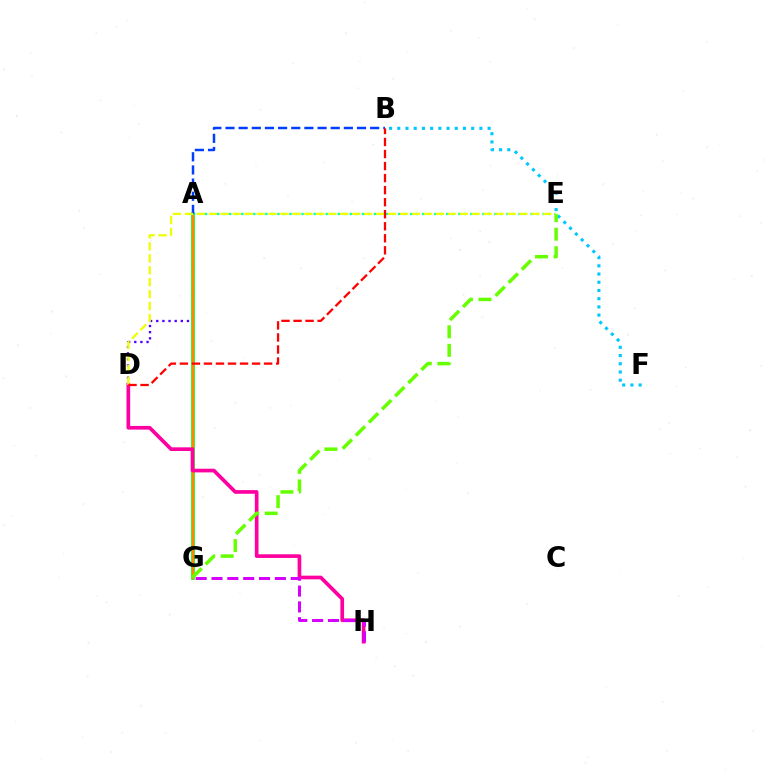{('A', 'D'): [{'color': '#4f00ff', 'line_style': 'dotted', 'thickness': 1.67}], ('B', 'F'): [{'color': '#00c7ff', 'line_style': 'dotted', 'thickness': 2.23}], ('A', 'G'): [{'color': '#00ff27', 'line_style': 'solid', 'thickness': 2.68}, {'color': '#ff8800', 'line_style': 'solid', 'thickness': 1.67}], ('D', 'H'): [{'color': '#ff00a0', 'line_style': 'solid', 'thickness': 2.65}], ('E', 'G'): [{'color': '#66ff00', 'line_style': 'dashed', 'thickness': 2.52}], ('G', 'H'): [{'color': '#d600ff', 'line_style': 'dashed', 'thickness': 2.15}], ('A', 'E'): [{'color': '#00ffaf', 'line_style': 'dotted', 'thickness': 1.64}], ('A', 'B'): [{'color': '#003fff', 'line_style': 'dashed', 'thickness': 1.79}], ('D', 'E'): [{'color': '#eeff00', 'line_style': 'dashed', 'thickness': 1.62}], ('B', 'D'): [{'color': '#ff0000', 'line_style': 'dashed', 'thickness': 1.64}]}